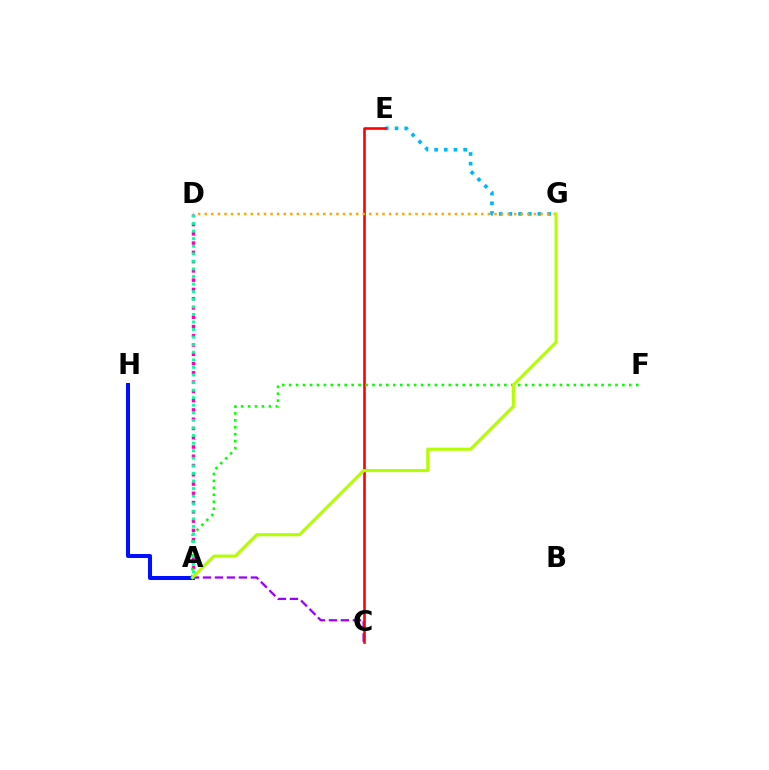{('C', 'H'): [{'color': '#9b00ff', 'line_style': 'dashed', 'thickness': 1.63}], ('A', 'D'): [{'color': '#ff00bd', 'line_style': 'dotted', 'thickness': 2.52}, {'color': '#00ff9d', 'line_style': 'dotted', 'thickness': 2.06}], ('E', 'G'): [{'color': '#00b5ff', 'line_style': 'dotted', 'thickness': 2.63}], ('C', 'E'): [{'color': '#ff0000', 'line_style': 'solid', 'thickness': 1.87}], ('A', 'F'): [{'color': '#08ff00', 'line_style': 'dotted', 'thickness': 1.89}], ('A', 'H'): [{'color': '#0010ff', 'line_style': 'solid', 'thickness': 2.91}], ('D', 'G'): [{'color': '#ffa500', 'line_style': 'dotted', 'thickness': 1.79}], ('A', 'G'): [{'color': '#b3ff00', 'line_style': 'solid', 'thickness': 2.24}]}